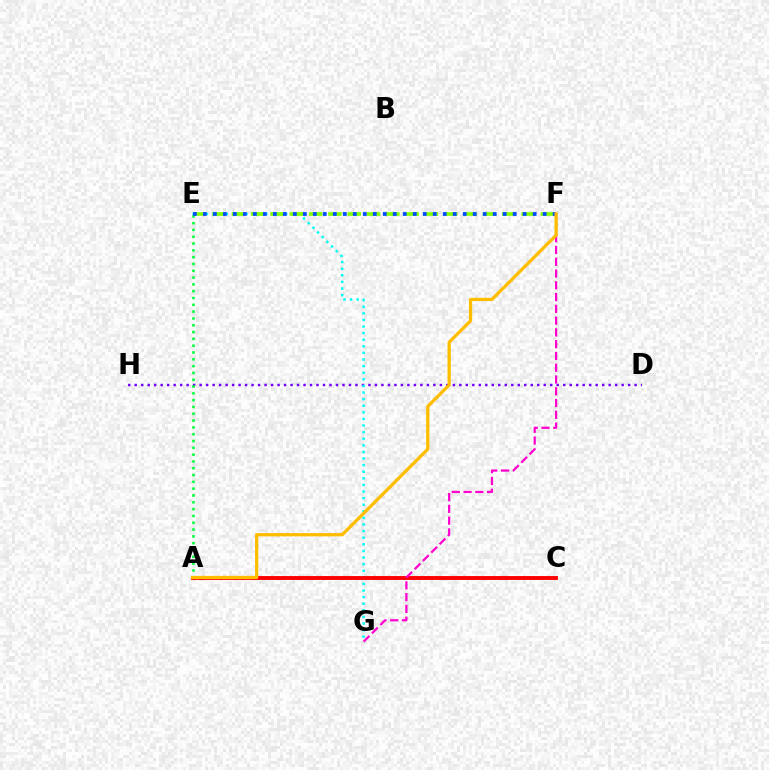{('D', 'H'): [{'color': '#7200ff', 'line_style': 'dotted', 'thickness': 1.76}], ('A', 'E'): [{'color': '#00ff39', 'line_style': 'dotted', 'thickness': 1.85}], ('E', 'G'): [{'color': '#00fff6', 'line_style': 'dotted', 'thickness': 1.79}], ('E', 'F'): [{'color': '#84ff00', 'line_style': 'dashed', 'thickness': 2.62}, {'color': '#004bff', 'line_style': 'dotted', 'thickness': 2.72}], ('A', 'C'): [{'color': '#ff0000', 'line_style': 'solid', 'thickness': 2.8}], ('F', 'G'): [{'color': '#ff00cf', 'line_style': 'dashed', 'thickness': 1.6}], ('A', 'F'): [{'color': '#ffbd00', 'line_style': 'solid', 'thickness': 2.34}]}